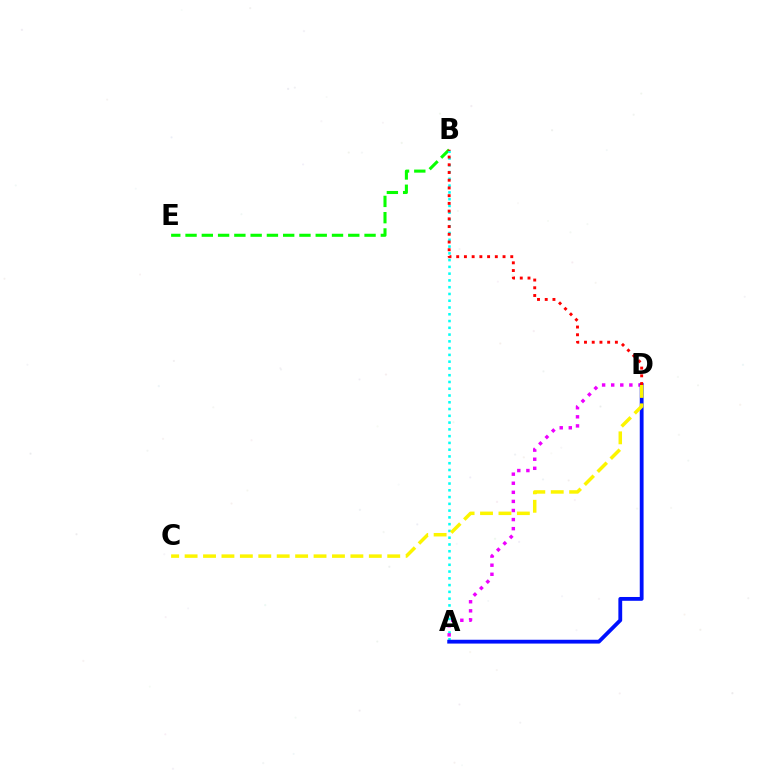{('B', 'E'): [{'color': '#08ff00', 'line_style': 'dashed', 'thickness': 2.21}], ('A', 'B'): [{'color': '#00fff6', 'line_style': 'dotted', 'thickness': 1.84}], ('A', 'D'): [{'color': '#ee00ff', 'line_style': 'dotted', 'thickness': 2.47}, {'color': '#0010ff', 'line_style': 'solid', 'thickness': 2.75}], ('C', 'D'): [{'color': '#fcf500', 'line_style': 'dashed', 'thickness': 2.5}], ('B', 'D'): [{'color': '#ff0000', 'line_style': 'dotted', 'thickness': 2.1}]}